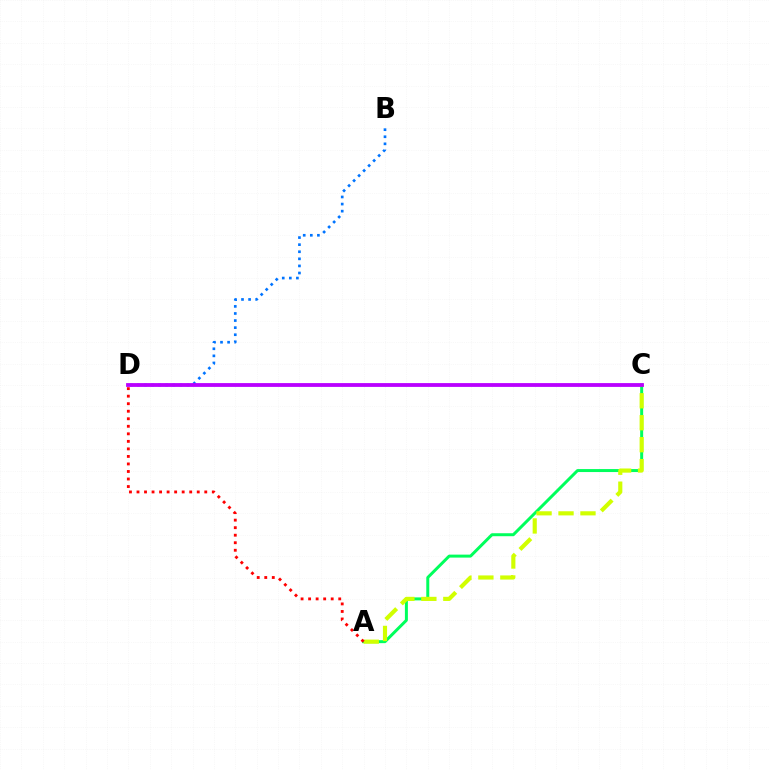{('A', 'C'): [{'color': '#00ff5c', 'line_style': 'solid', 'thickness': 2.15}, {'color': '#d1ff00', 'line_style': 'dashed', 'thickness': 2.98}], ('B', 'D'): [{'color': '#0074ff', 'line_style': 'dotted', 'thickness': 1.93}], ('A', 'D'): [{'color': '#ff0000', 'line_style': 'dotted', 'thickness': 2.05}], ('C', 'D'): [{'color': '#b900ff', 'line_style': 'solid', 'thickness': 2.74}]}